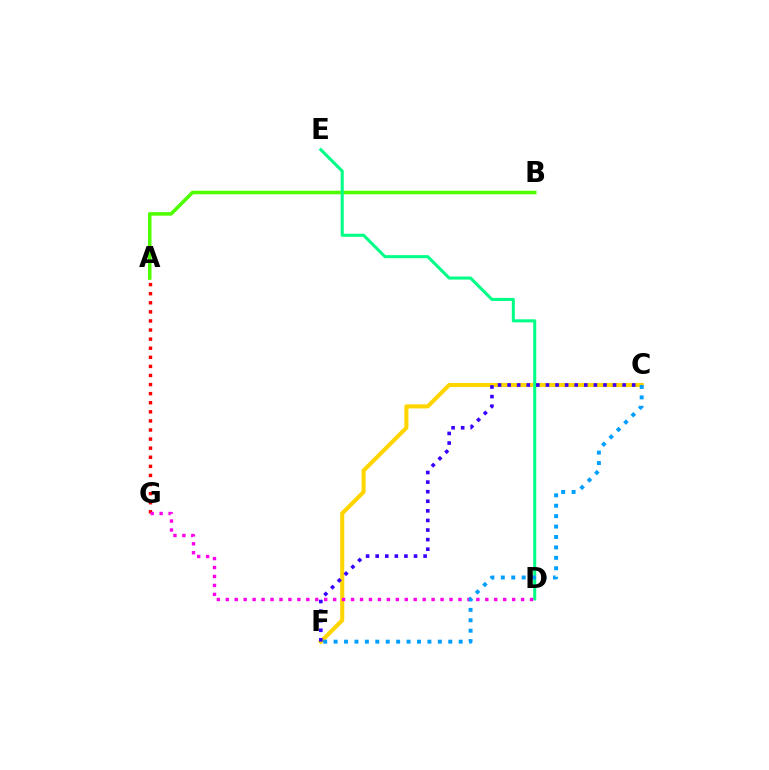{('C', 'F'): [{'color': '#ffd500', 'line_style': 'solid', 'thickness': 2.94}, {'color': '#3700ff', 'line_style': 'dotted', 'thickness': 2.6}, {'color': '#009eff', 'line_style': 'dotted', 'thickness': 2.83}], ('A', 'B'): [{'color': '#4fff00', 'line_style': 'solid', 'thickness': 2.56}], ('A', 'G'): [{'color': '#ff0000', 'line_style': 'dotted', 'thickness': 2.47}], ('D', 'E'): [{'color': '#00ff86', 'line_style': 'solid', 'thickness': 2.19}], ('D', 'G'): [{'color': '#ff00ed', 'line_style': 'dotted', 'thickness': 2.43}]}